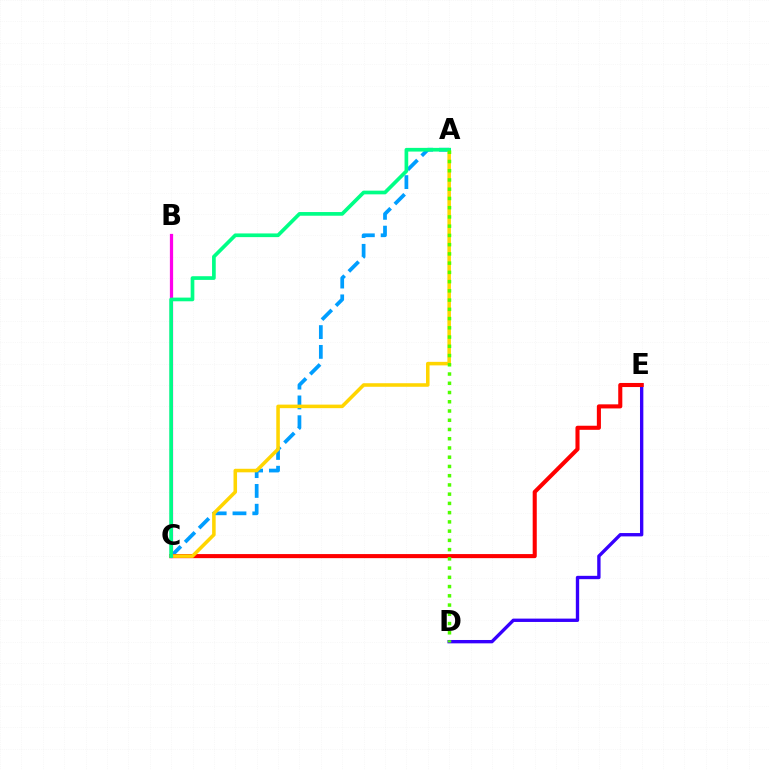{('D', 'E'): [{'color': '#3700ff', 'line_style': 'solid', 'thickness': 2.41}], ('A', 'C'): [{'color': '#009eff', 'line_style': 'dashed', 'thickness': 2.69}, {'color': '#ffd500', 'line_style': 'solid', 'thickness': 2.55}, {'color': '#00ff86', 'line_style': 'solid', 'thickness': 2.65}], ('C', 'E'): [{'color': '#ff0000', 'line_style': 'solid', 'thickness': 2.94}], ('B', 'C'): [{'color': '#ff00ed', 'line_style': 'solid', 'thickness': 2.33}], ('A', 'D'): [{'color': '#4fff00', 'line_style': 'dotted', 'thickness': 2.51}]}